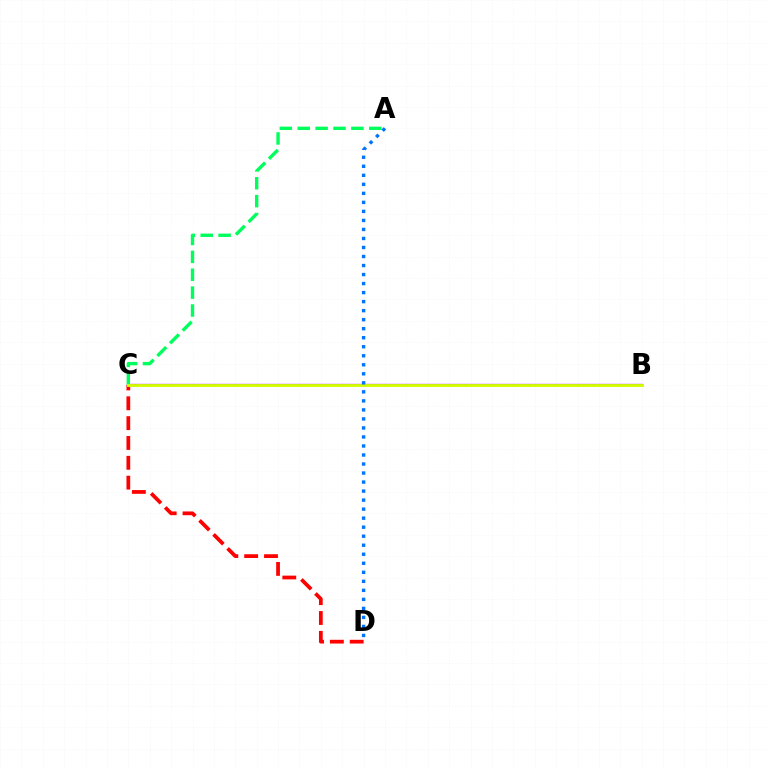{('B', 'C'): [{'color': '#b900ff', 'line_style': 'solid', 'thickness': 1.65}, {'color': '#d1ff00', 'line_style': 'solid', 'thickness': 2.06}], ('C', 'D'): [{'color': '#ff0000', 'line_style': 'dashed', 'thickness': 2.7}], ('A', 'C'): [{'color': '#00ff5c', 'line_style': 'dashed', 'thickness': 2.43}], ('A', 'D'): [{'color': '#0074ff', 'line_style': 'dotted', 'thickness': 2.45}]}